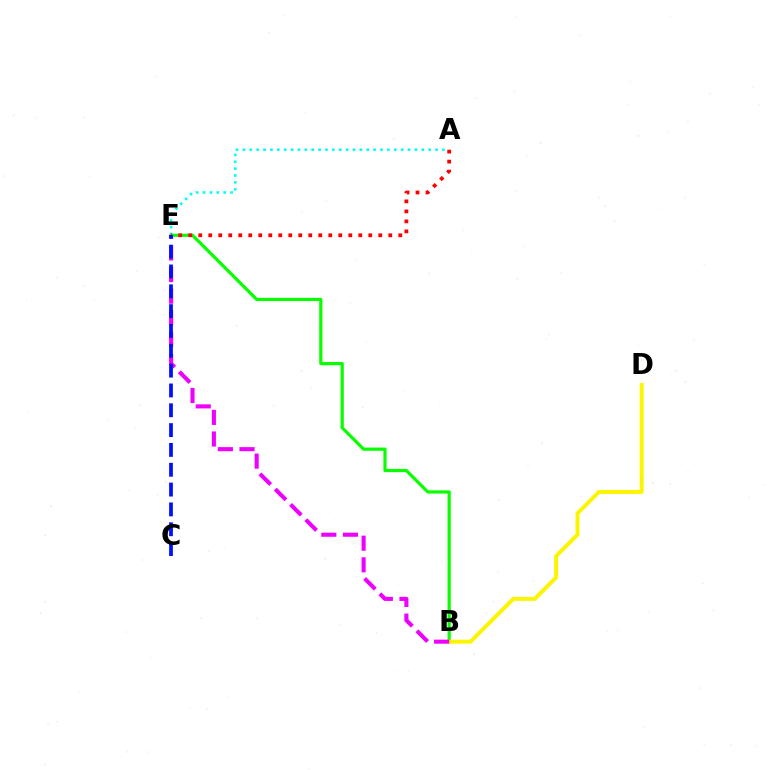{('A', 'E'): [{'color': '#00fff6', 'line_style': 'dotted', 'thickness': 1.87}, {'color': '#ff0000', 'line_style': 'dotted', 'thickness': 2.72}], ('B', 'E'): [{'color': '#08ff00', 'line_style': 'solid', 'thickness': 2.3}, {'color': '#ee00ff', 'line_style': 'dashed', 'thickness': 2.94}], ('B', 'D'): [{'color': '#fcf500', 'line_style': 'solid', 'thickness': 2.86}], ('C', 'E'): [{'color': '#0010ff', 'line_style': 'dashed', 'thickness': 2.69}]}